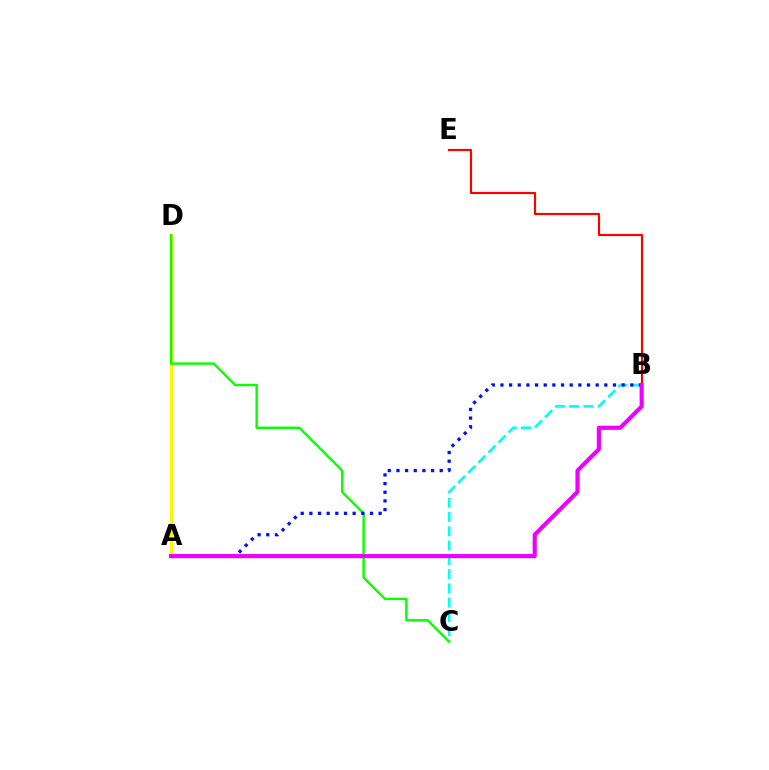{('B', 'E'): [{'color': '#ff0000', 'line_style': 'solid', 'thickness': 1.56}], ('B', 'C'): [{'color': '#00fff6', 'line_style': 'dashed', 'thickness': 1.94}], ('A', 'D'): [{'color': '#fcf500', 'line_style': 'solid', 'thickness': 2.22}], ('C', 'D'): [{'color': '#08ff00', 'line_style': 'solid', 'thickness': 1.74}], ('A', 'B'): [{'color': '#0010ff', 'line_style': 'dotted', 'thickness': 2.35}, {'color': '#ee00ff', 'line_style': 'solid', 'thickness': 2.98}]}